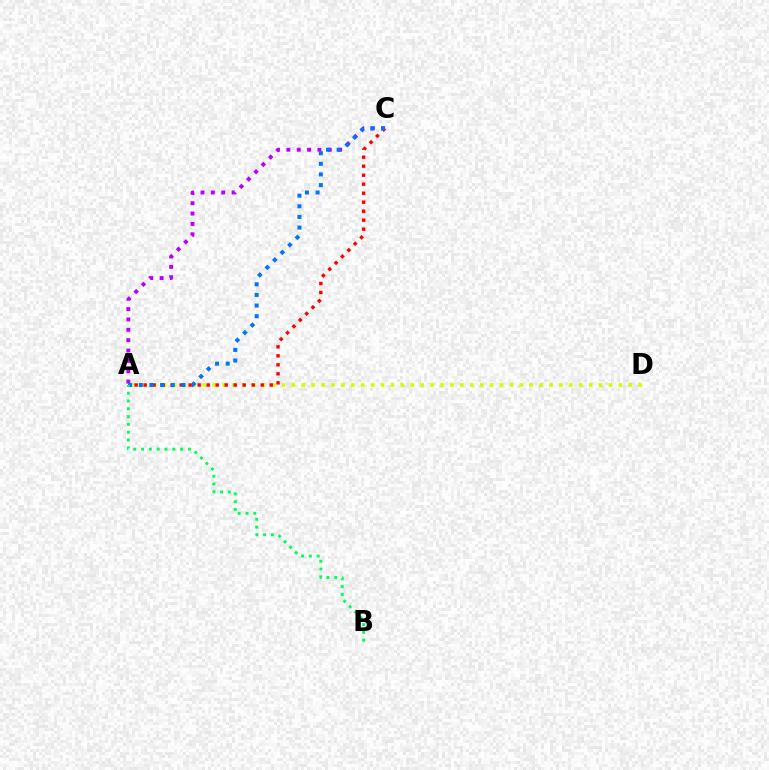{('A', 'D'): [{'color': '#d1ff00', 'line_style': 'dotted', 'thickness': 2.69}], ('A', 'C'): [{'color': '#b900ff', 'line_style': 'dotted', 'thickness': 2.81}, {'color': '#ff0000', 'line_style': 'dotted', 'thickness': 2.45}, {'color': '#0074ff', 'line_style': 'dotted', 'thickness': 2.89}], ('A', 'B'): [{'color': '#00ff5c', 'line_style': 'dotted', 'thickness': 2.12}]}